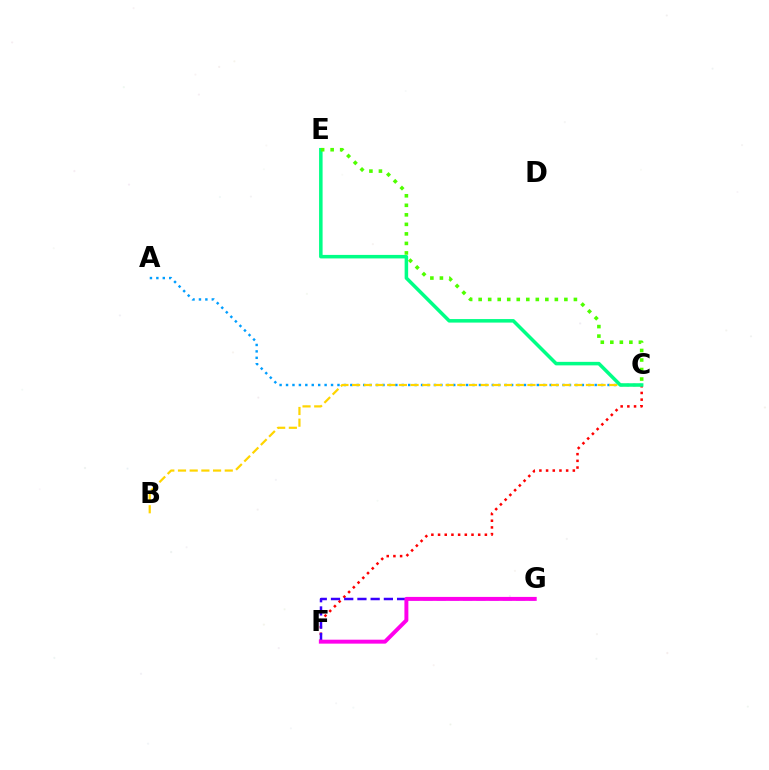{('A', 'C'): [{'color': '#009eff', 'line_style': 'dotted', 'thickness': 1.75}], ('C', 'F'): [{'color': '#ff0000', 'line_style': 'dotted', 'thickness': 1.82}], ('B', 'C'): [{'color': '#ffd500', 'line_style': 'dashed', 'thickness': 1.59}], ('C', 'E'): [{'color': '#00ff86', 'line_style': 'solid', 'thickness': 2.53}, {'color': '#4fff00', 'line_style': 'dotted', 'thickness': 2.59}], ('F', 'G'): [{'color': '#3700ff', 'line_style': 'dashed', 'thickness': 1.8}, {'color': '#ff00ed', 'line_style': 'solid', 'thickness': 2.84}]}